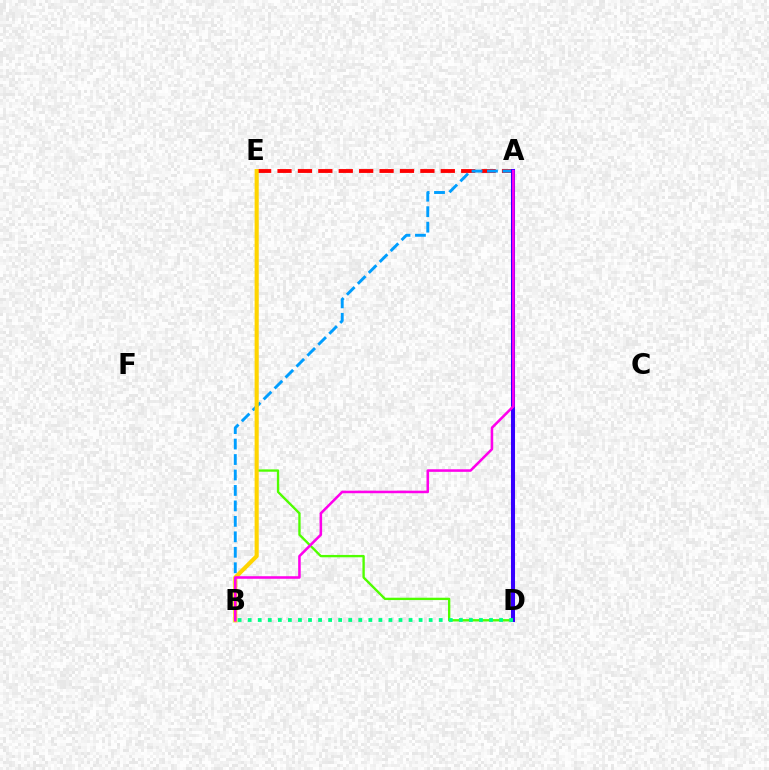{('A', 'E'): [{'color': '#ff0000', 'line_style': 'dashed', 'thickness': 2.77}], ('A', 'B'): [{'color': '#009eff', 'line_style': 'dashed', 'thickness': 2.1}, {'color': '#ff00ed', 'line_style': 'solid', 'thickness': 1.84}], ('D', 'E'): [{'color': '#4fff00', 'line_style': 'solid', 'thickness': 1.69}], ('B', 'E'): [{'color': '#ffd500', 'line_style': 'solid', 'thickness': 2.95}], ('A', 'D'): [{'color': '#3700ff', 'line_style': 'solid', 'thickness': 2.92}], ('B', 'D'): [{'color': '#00ff86', 'line_style': 'dotted', 'thickness': 2.73}]}